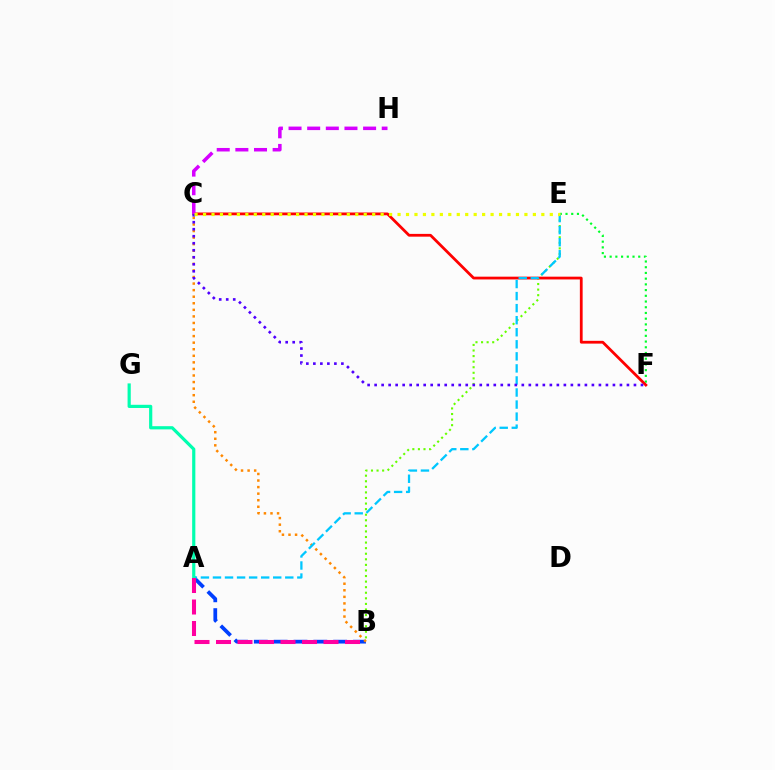{('E', 'F'): [{'color': '#00ff27', 'line_style': 'dotted', 'thickness': 1.55}], ('A', 'B'): [{'color': '#003fff', 'line_style': 'dashed', 'thickness': 2.69}, {'color': '#ff00a0', 'line_style': 'dashed', 'thickness': 2.92}], ('B', 'E'): [{'color': '#66ff00', 'line_style': 'dotted', 'thickness': 1.51}], ('C', 'F'): [{'color': '#ff0000', 'line_style': 'solid', 'thickness': 2.0}, {'color': '#4f00ff', 'line_style': 'dotted', 'thickness': 1.9}], ('B', 'C'): [{'color': '#ff8800', 'line_style': 'dotted', 'thickness': 1.78}], ('A', 'E'): [{'color': '#00c7ff', 'line_style': 'dashed', 'thickness': 1.64}], ('A', 'G'): [{'color': '#00ffaf', 'line_style': 'solid', 'thickness': 2.3}], ('C', 'H'): [{'color': '#d600ff', 'line_style': 'dashed', 'thickness': 2.53}], ('C', 'E'): [{'color': '#eeff00', 'line_style': 'dotted', 'thickness': 2.3}]}